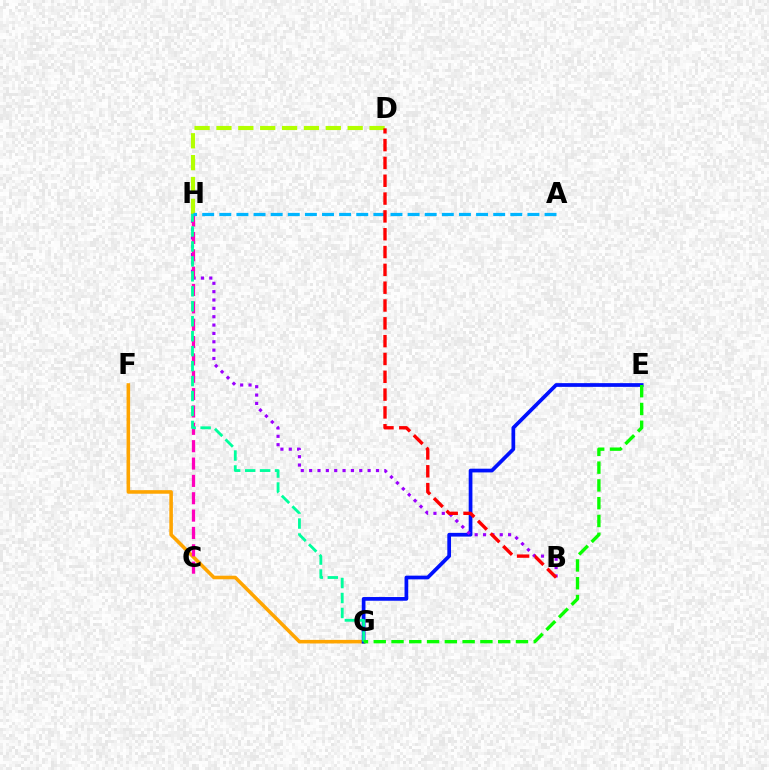{('F', 'G'): [{'color': '#ffa500', 'line_style': 'solid', 'thickness': 2.57}], ('E', 'G'): [{'color': '#0010ff', 'line_style': 'solid', 'thickness': 2.68}, {'color': '#08ff00', 'line_style': 'dashed', 'thickness': 2.42}], ('D', 'H'): [{'color': '#b3ff00', 'line_style': 'dashed', 'thickness': 2.97}], ('B', 'H'): [{'color': '#9b00ff', 'line_style': 'dotted', 'thickness': 2.27}], ('C', 'H'): [{'color': '#ff00bd', 'line_style': 'dashed', 'thickness': 2.36}], ('G', 'H'): [{'color': '#00ff9d', 'line_style': 'dashed', 'thickness': 2.03}], ('A', 'H'): [{'color': '#00b5ff', 'line_style': 'dashed', 'thickness': 2.33}], ('B', 'D'): [{'color': '#ff0000', 'line_style': 'dashed', 'thickness': 2.42}]}